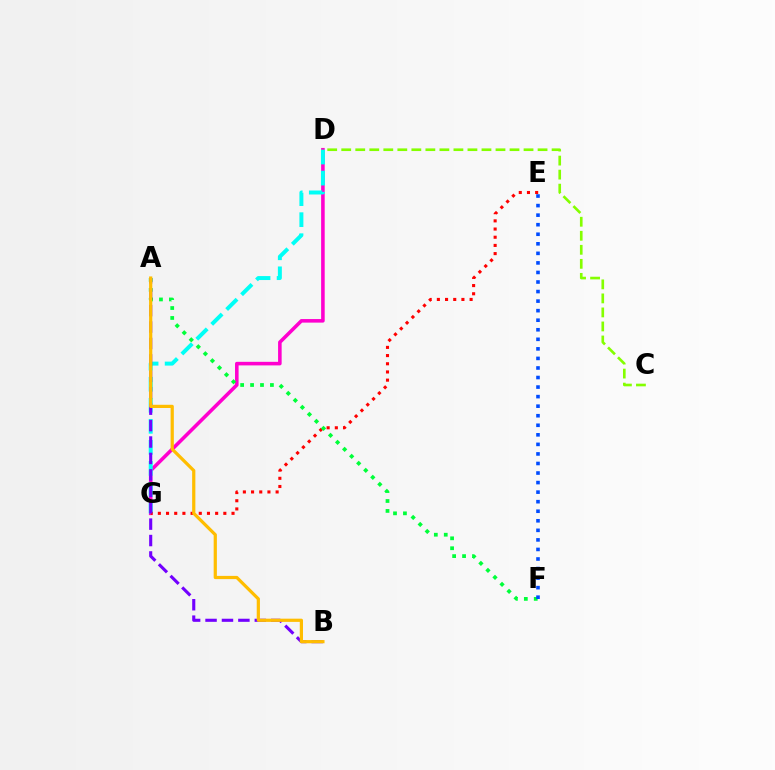{('D', 'G'): [{'color': '#ff00cf', 'line_style': 'solid', 'thickness': 2.57}, {'color': '#00fff6', 'line_style': 'dashed', 'thickness': 2.86}], ('E', 'G'): [{'color': '#ff0000', 'line_style': 'dotted', 'thickness': 2.22}], ('A', 'F'): [{'color': '#00ff39', 'line_style': 'dotted', 'thickness': 2.7}], ('C', 'D'): [{'color': '#84ff00', 'line_style': 'dashed', 'thickness': 1.91}], ('A', 'B'): [{'color': '#7200ff', 'line_style': 'dashed', 'thickness': 2.23}, {'color': '#ffbd00', 'line_style': 'solid', 'thickness': 2.31}], ('E', 'F'): [{'color': '#004bff', 'line_style': 'dotted', 'thickness': 2.6}]}